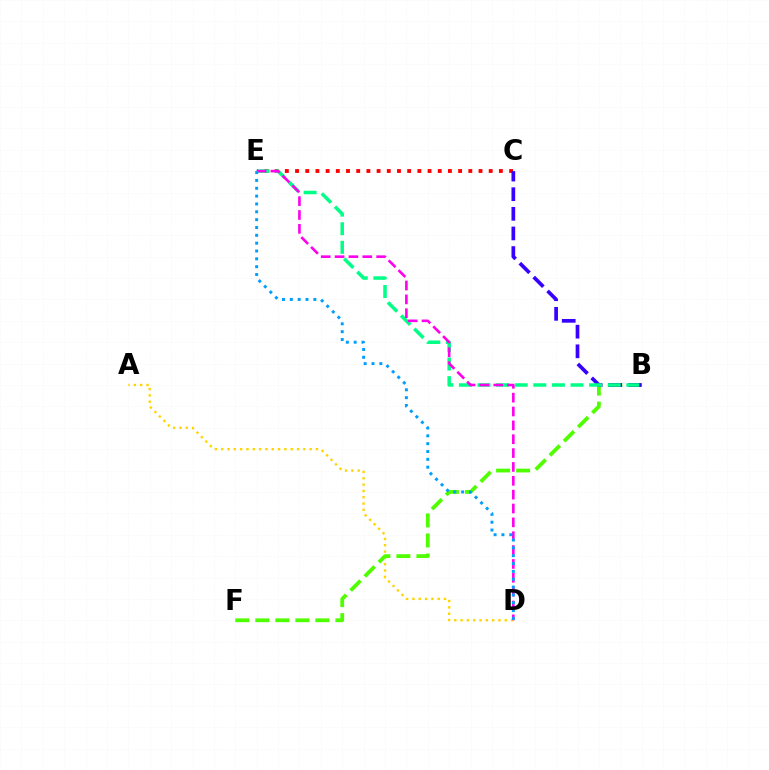{('A', 'D'): [{'color': '#ffd500', 'line_style': 'dotted', 'thickness': 1.72}], ('B', 'F'): [{'color': '#4fff00', 'line_style': 'dashed', 'thickness': 2.72}], ('C', 'E'): [{'color': '#ff0000', 'line_style': 'dotted', 'thickness': 2.77}], ('B', 'C'): [{'color': '#3700ff', 'line_style': 'dashed', 'thickness': 2.67}], ('B', 'E'): [{'color': '#00ff86', 'line_style': 'dashed', 'thickness': 2.53}], ('D', 'E'): [{'color': '#ff00ed', 'line_style': 'dashed', 'thickness': 1.88}, {'color': '#009eff', 'line_style': 'dotted', 'thickness': 2.13}]}